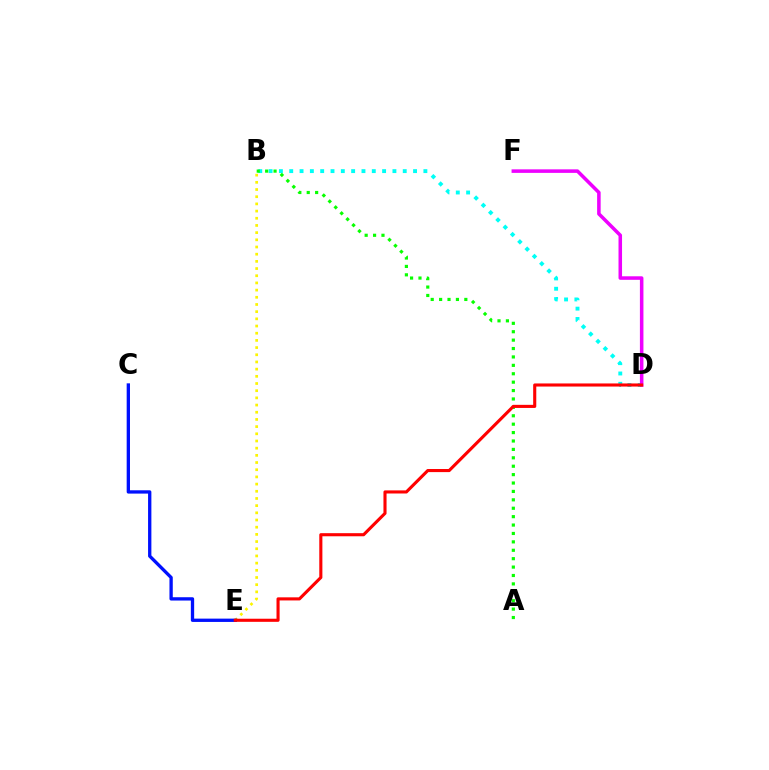{('B', 'D'): [{'color': '#00fff6', 'line_style': 'dotted', 'thickness': 2.8}], ('A', 'B'): [{'color': '#08ff00', 'line_style': 'dotted', 'thickness': 2.28}], ('B', 'E'): [{'color': '#fcf500', 'line_style': 'dotted', 'thickness': 1.95}], ('C', 'E'): [{'color': '#0010ff', 'line_style': 'solid', 'thickness': 2.39}], ('D', 'F'): [{'color': '#ee00ff', 'line_style': 'solid', 'thickness': 2.54}], ('D', 'E'): [{'color': '#ff0000', 'line_style': 'solid', 'thickness': 2.23}]}